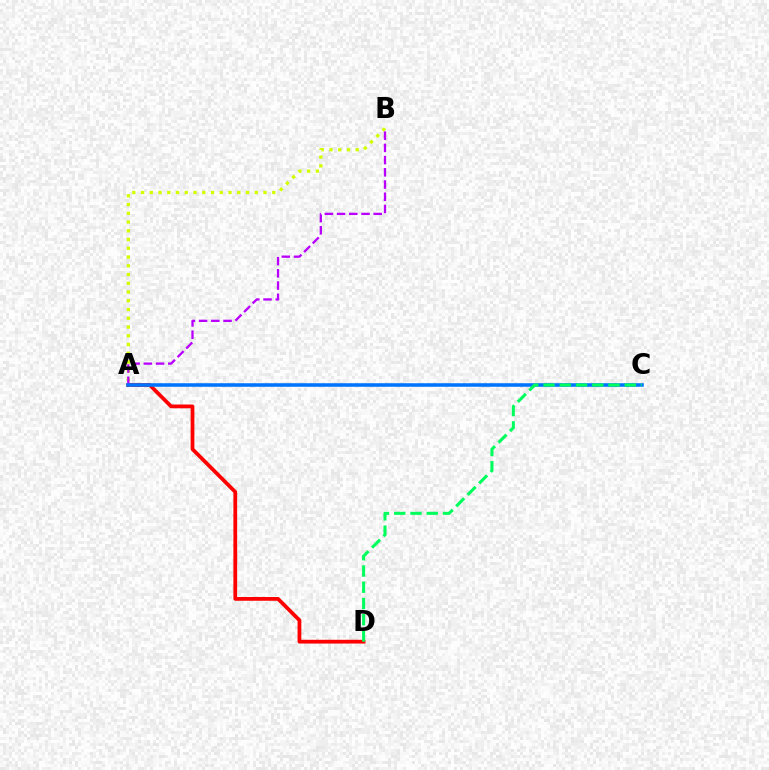{('A', 'B'): [{'color': '#d1ff00', 'line_style': 'dotted', 'thickness': 2.38}, {'color': '#b900ff', 'line_style': 'dashed', 'thickness': 1.66}], ('A', 'D'): [{'color': '#ff0000', 'line_style': 'solid', 'thickness': 2.71}], ('A', 'C'): [{'color': '#0074ff', 'line_style': 'solid', 'thickness': 2.55}], ('C', 'D'): [{'color': '#00ff5c', 'line_style': 'dashed', 'thickness': 2.21}]}